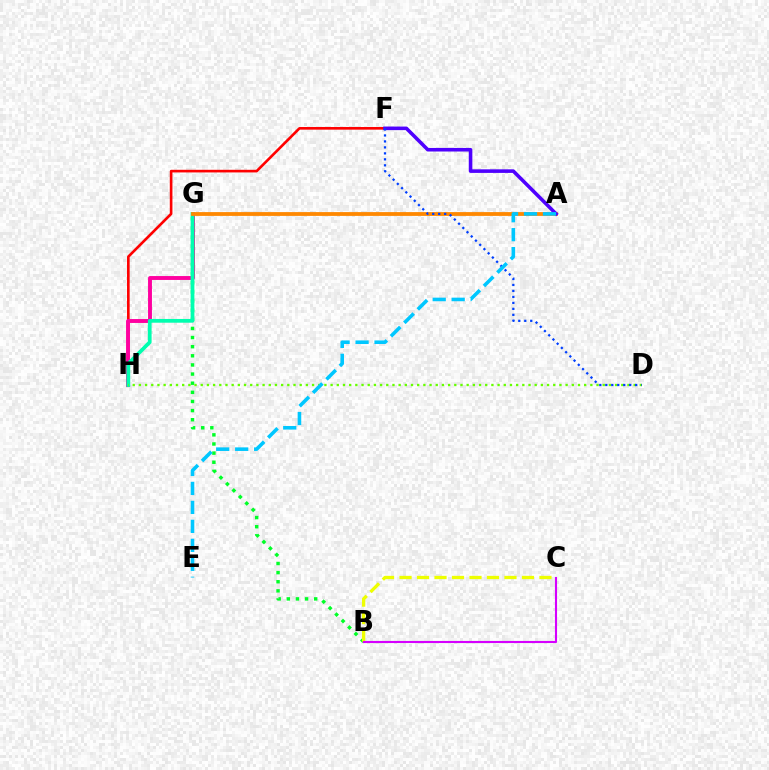{('F', 'H'): [{'color': '#ff0000', 'line_style': 'solid', 'thickness': 1.9}], ('G', 'H'): [{'color': '#ff00a0', 'line_style': 'solid', 'thickness': 2.81}, {'color': '#00ffaf', 'line_style': 'solid', 'thickness': 2.7}], ('B', 'G'): [{'color': '#00ff27', 'line_style': 'dotted', 'thickness': 2.48}], ('B', 'C'): [{'color': '#eeff00', 'line_style': 'dashed', 'thickness': 2.38}, {'color': '#d600ff', 'line_style': 'solid', 'thickness': 1.52}], ('A', 'G'): [{'color': '#ff8800', 'line_style': 'solid', 'thickness': 2.73}], ('D', 'H'): [{'color': '#66ff00', 'line_style': 'dotted', 'thickness': 1.68}], ('A', 'F'): [{'color': '#4f00ff', 'line_style': 'solid', 'thickness': 2.58}], ('D', 'F'): [{'color': '#003fff', 'line_style': 'dotted', 'thickness': 1.62}], ('A', 'E'): [{'color': '#00c7ff', 'line_style': 'dashed', 'thickness': 2.58}]}